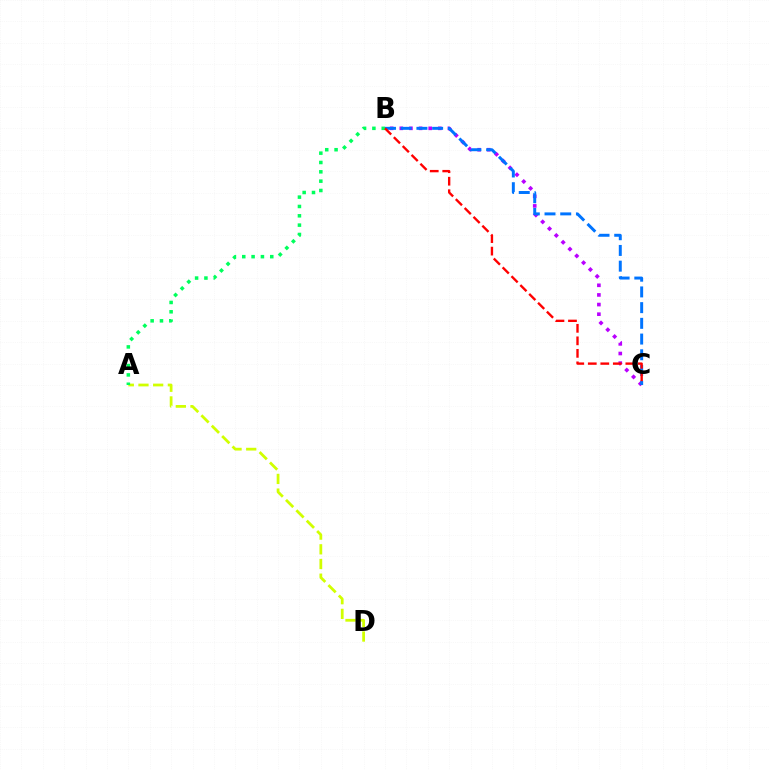{('A', 'D'): [{'color': '#d1ff00', 'line_style': 'dashed', 'thickness': 1.99}], ('A', 'B'): [{'color': '#00ff5c', 'line_style': 'dotted', 'thickness': 2.54}], ('B', 'C'): [{'color': '#b900ff', 'line_style': 'dotted', 'thickness': 2.62}, {'color': '#0074ff', 'line_style': 'dashed', 'thickness': 2.13}, {'color': '#ff0000', 'line_style': 'dashed', 'thickness': 1.7}]}